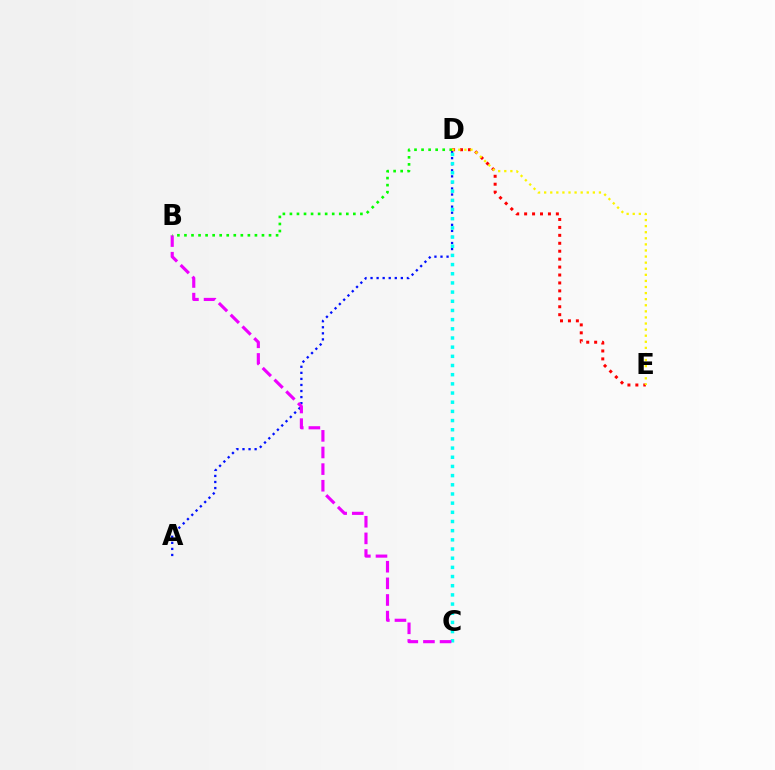{('A', 'D'): [{'color': '#0010ff', 'line_style': 'dotted', 'thickness': 1.65}], ('D', 'E'): [{'color': '#ff0000', 'line_style': 'dotted', 'thickness': 2.16}, {'color': '#fcf500', 'line_style': 'dotted', 'thickness': 1.65}], ('C', 'D'): [{'color': '#00fff6', 'line_style': 'dotted', 'thickness': 2.49}], ('B', 'C'): [{'color': '#ee00ff', 'line_style': 'dashed', 'thickness': 2.26}], ('B', 'D'): [{'color': '#08ff00', 'line_style': 'dotted', 'thickness': 1.91}]}